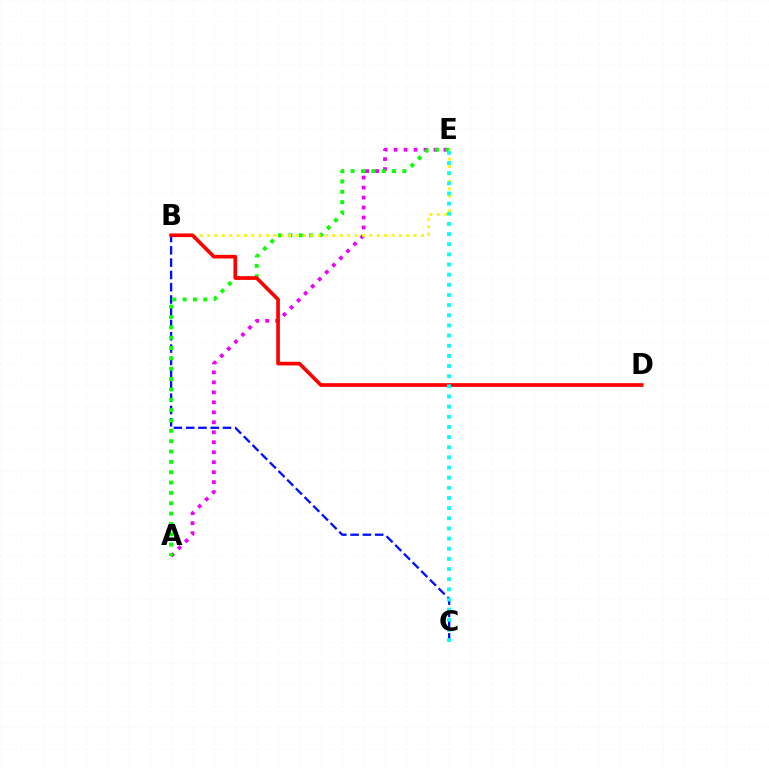{('B', 'C'): [{'color': '#0010ff', 'line_style': 'dashed', 'thickness': 1.67}], ('A', 'E'): [{'color': '#ee00ff', 'line_style': 'dotted', 'thickness': 2.71}, {'color': '#08ff00', 'line_style': 'dotted', 'thickness': 2.81}], ('B', 'E'): [{'color': '#fcf500', 'line_style': 'dotted', 'thickness': 2.0}], ('B', 'D'): [{'color': '#ff0000', 'line_style': 'solid', 'thickness': 2.64}], ('C', 'E'): [{'color': '#00fff6', 'line_style': 'dotted', 'thickness': 2.76}]}